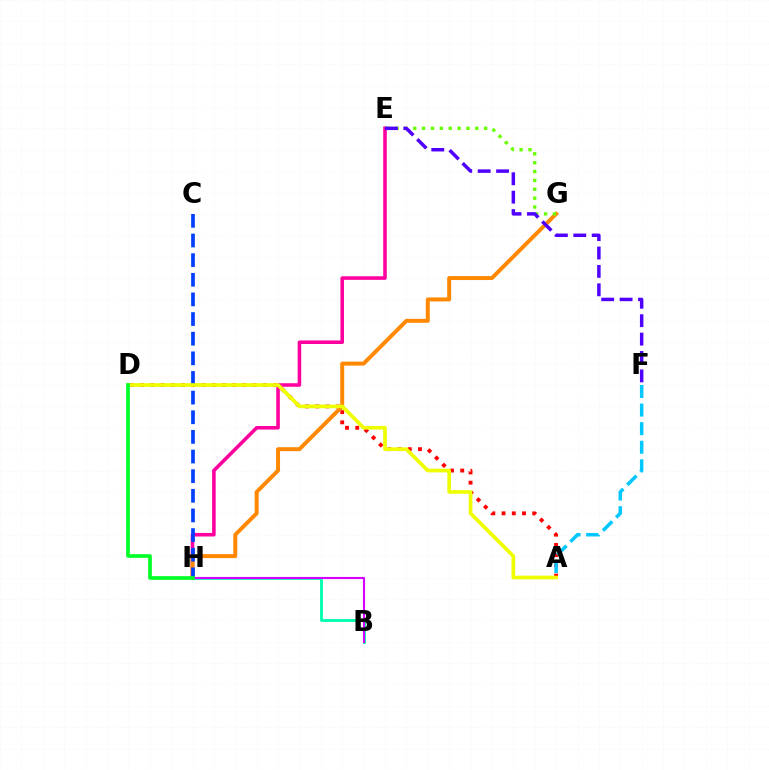{('A', 'D'): [{'color': '#ff0000', 'line_style': 'dotted', 'thickness': 2.78}, {'color': '#eeff00', 'line_style': 'solid', 'thickness': 2.64}], ('E', 'H'): [{'color': '#ff00a0', 'line_style': 'solid', 'thickness': 2.57}], ('B', 'H'): [{'color': '#00ffaf', 'line_style': 'solid', 'thickness': 2.05}, {'color': '#d600ff', 'line_style': 'solid', 'thickness': 1.53}], ('G', 'H'): [{'color': '#ff8800', 'line_style': 'solid', 'thickness': 2.86}], ('E', 'G'): [{'color': '#66ff00', 'line_style': 'dotted', 'thickness': 2.41}], ('C', 'H'): [{'color': '#003fff', 'line_style': 'dashed', 'thickness': 2.67}], ('A', 'F'): [{'color': '#00c7ff', 'line_style': 'dashed', 'thickness': 2.52}], ('E', 'F'): [{'color': '#4f00ff', 'line_style': 'dashed', 'thickness': 2.5}], ('D', 'H'): [{'color': '#00ff27', 'line_style': 'solid', 'thickness': 2.64}]}